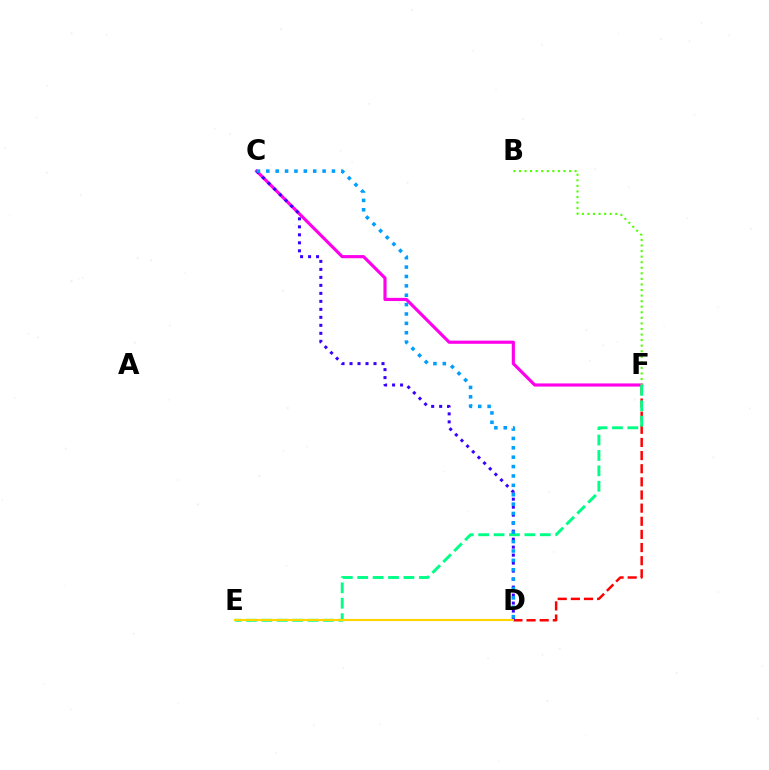{('C', 'F'): [{'color': '#ff00ed', 'line_style': 'solid', 'thickness': 2.27}], ('D', 'F'): [{'color': '#ff0000', 'line_style': 'dashed', 'thickness': 1.78}], ('B', 'F'): [{'color': '#4fff00', 'line_style': 'dotted', 'thickness': 1.51}], ('C', 'D'): [{'color': '#3700ff', 'line_style': 'dotted', 'thickness': 2.17}, {'color': '#009eff', 'line_style': 'dotted', 'thickness': 2.55}], ('E', 'F'): [{'color': '#00ff86', 'line_style': 'dashed', 'thickness': 2.09}], ('D', 'E'): [{'color': '#ffd500', 'line_style': 'solid', 'thickness': 1.52}]}